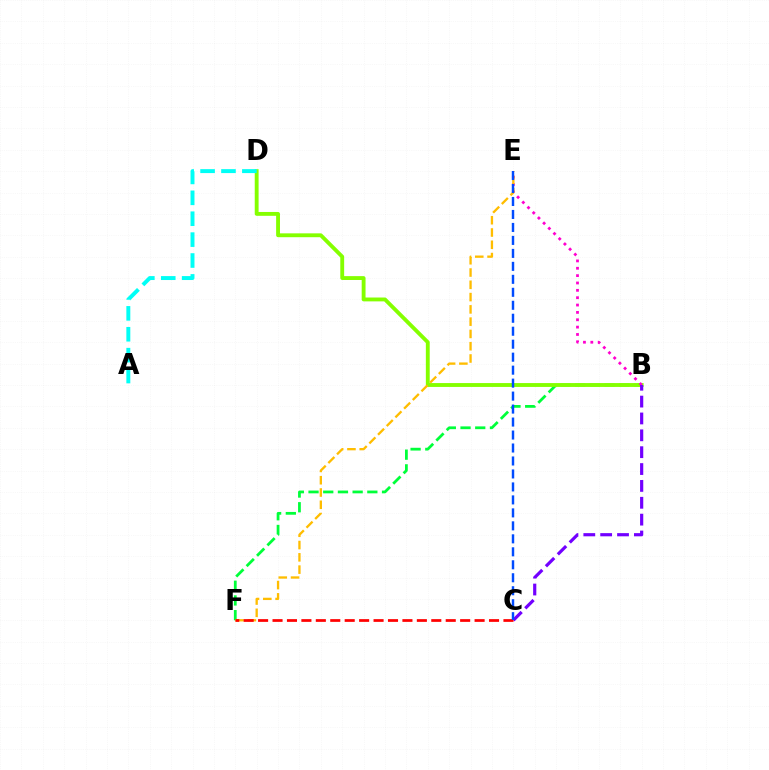{('B', 'F'): [{'color': '#00ff39', 'line_style': 'dashed', 'thickness': 2.0}], ('B', 'D'): [{'color': '#84ff00', 'line_style': 'solid', 'thickness': 2.78}], ('B', 'E'): [{'color': '#ff00cf', 'line_style': 'dotted', 'thickness': 2.0}], ('B', 'C'): [{'color': '#7200ff', 'line_style': 'dashed', 'thickness': 2.29}], ('E', 'F'): [{'color': '#ffbd00', 'line_style': 'dashed', 'thickness': 1.67}], ('C', 'F'): [{'color': '#ff0000', 'line_style': 'dashed', 'thickness': 1.96}], ('C', 'E'): [{'color': '#004bff', 'line_style': 'dashed', 'thickness': 1.76}], ('A', 'D'): [{'color': '#00fff6', 'line_style': 'dashed', 'thickness': 2.84}]}